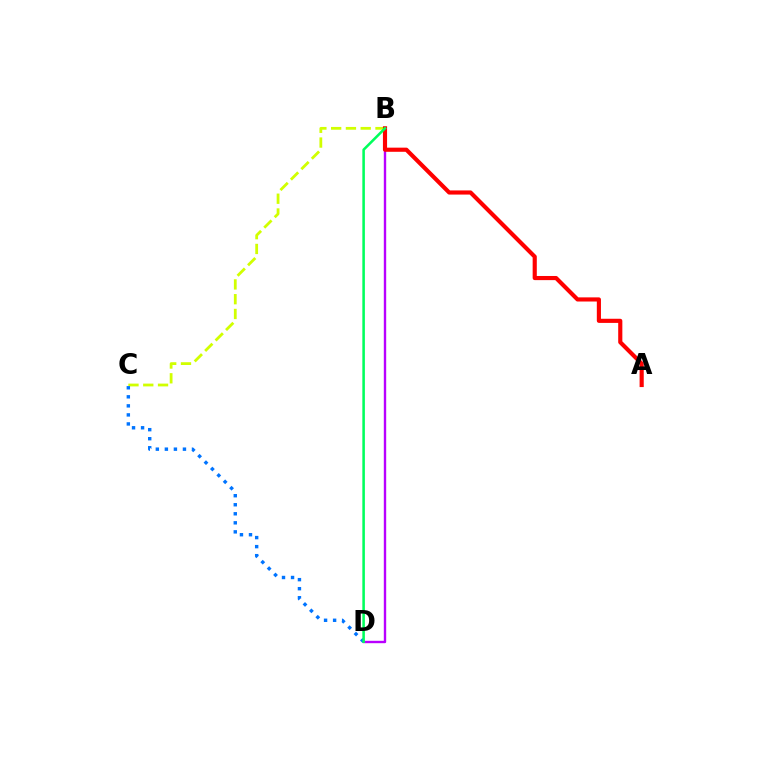{('B', 'D'): [{'color': '#b900ff', 'line_style': 'solid', 'thickness': 1.71}, {'color': '#00ff5c', 'line_style': 'solid', 'thickness': 1.83}], ('B', 'C'): [{'color': '#d1ff00', 'line_style': 'dashed', 'thickness': 2.01}], ('A', 'B'): [{'color': '#ff0000', 'line_style': 'solid', 'thickness': 2.98}], ('C', 'D'): [{'color': '#0074ff', 'line_style': 'dotted', 'thickness': 2.46}]}